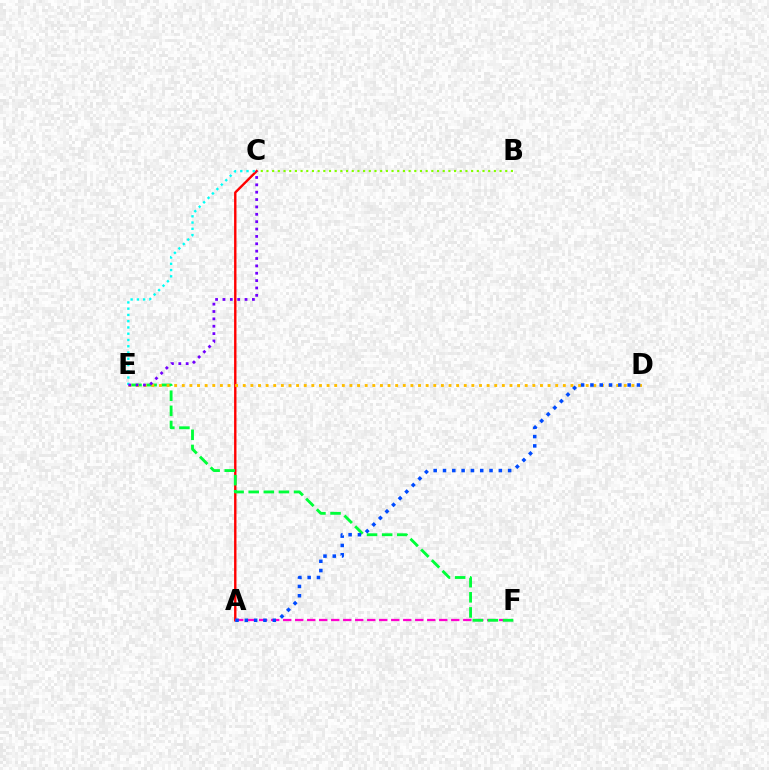{('A', 'C'): [{'color': '#ff0000', 'line_style': 'solid', 'thickness': 1.72}], ('A', 'F'): [{'color': '#ff00cf', 'line_style': 'dashed', 'thickness': 1.63}], ('E', 'F'): [{'color': '#00ff39', 'line_style': 'dashed', 'thickness': 2.05}], ('D', 'E'): [{'color': '#ffbd00', 'line_style': 'dotted', 'thickness': 2.07}], ('A', 'D'): [{'color': '#004bff', 'line_style': 'dotted', 'thickness': 2.53}], ('B', 'C'): [{'color': '#84ff00', 'line_style': 'dotted', 'thickness': 1.54}], ('C', 'E'): [{'color': '#00fff6', 'line_style': 'dotted', 'thickness': 1.7}, {'color': '#7200ff', 'line_style': 'dotted', 'thickness': 2.0}]}